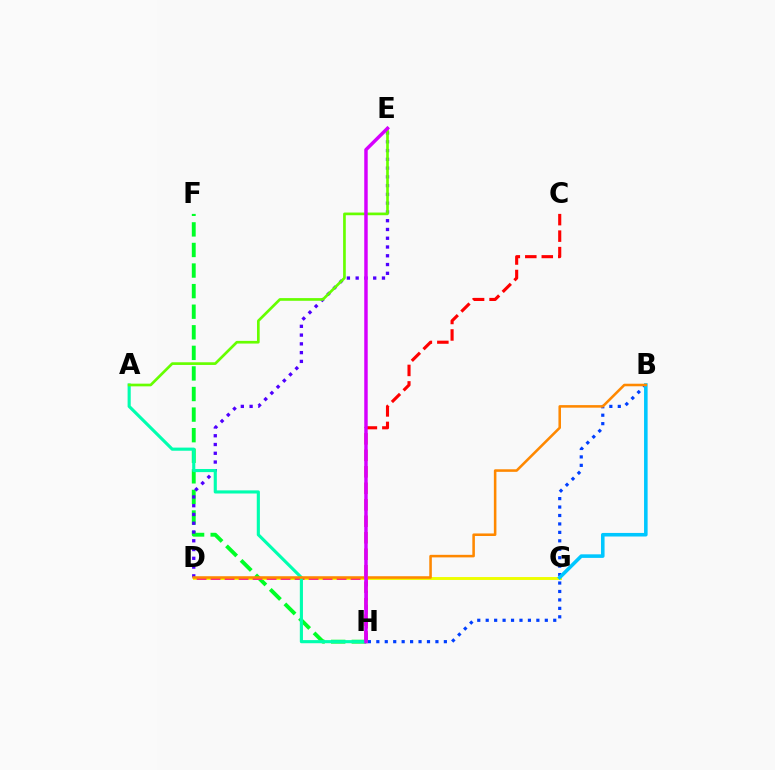{('F', 'H'): [{'color': '#00ff27', 'line_style': 'dashed', 'thickness': 2.8}], ('D', 'G'): [{'color': '#eeff00', 'line_style': 'solid', 'thickness': 2.11}], ('B', 'H'): [{'color': '#003fff', 'line_style': 'dotted', 'thickness': 2.29}], ('C', 'H'): [{'color': '#ff0000', 'line_style': 'dashed', 'thickness': 2.24}], ('D', 'H'): [{'color': '#ff00a0', 'line_style': 'dashed', 'thickness': 1.9}], ('D', 'E'): [{'color': '#4f00ff', 'line_style': 'dotted', 'thickness': 2.38}], ('B', 'G'): [{'color': '#00c7ff', 'line_style': 'solid', 'thickness': 2.57}], ('A', 'H'): [{'color': '#00ffaf', 'line_style': 'solid', 'thickness': 2.25}], ('A', 'E'): [{'color': '#66ff00', 'line_style': 'solid', 'thickness': 1.93}], ('B', 'D'): [{'color': '#ff8800', 'line_style': 'solid', 'thickness': 1.84}], ('E', 'H'): [{'color': '#d600ff', 'line_style': 'solid', 'thickness': 2.49}]}